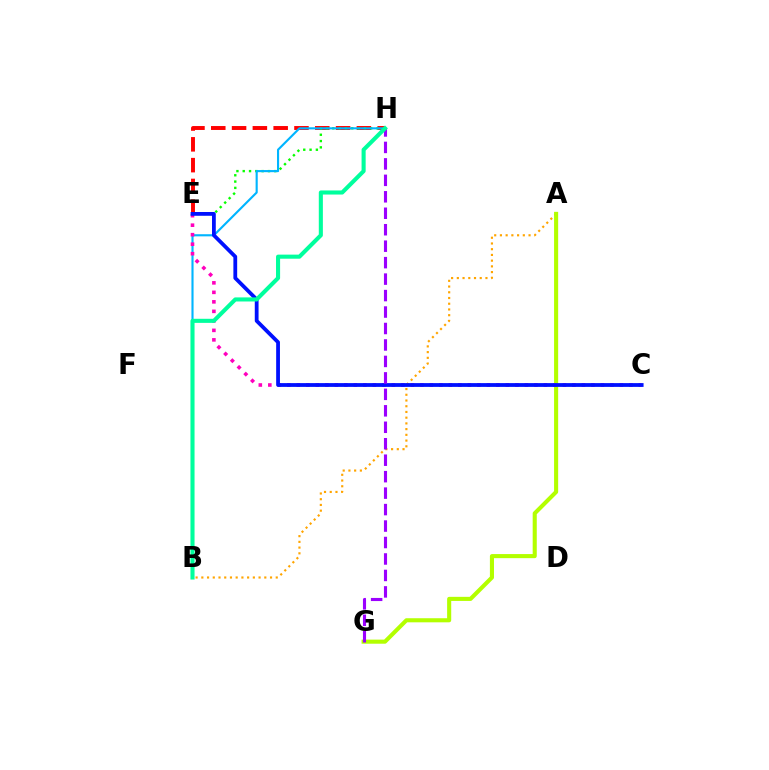{('E', 'H'): [{'color': '#ff0000', 'line_style': 'dashed', 'thickness': 2.83}, {'color': '#08ff00', 'line_style': 'dotted', 'thickness': 1.71}], ('A', 'B'): [{'color': '#ffa500', 'line_style': 'dotted', 'thickness': 1.56}], ('A', 'G'): [{'color': '#b3ff00', 'line_style': 'solid', 'thickness': 2.94}], ('B', 'H'): [{'color': '#00b5ff', 'line_style': 'solid', 'thickness': 1.53}, {'color': '#00ff9d', 'line_style': 'solid', 'thickness': 2.94}], ('C', 'E'): [{'color': '#ff00bd', 'line_style': 'dotted', 'thickness': 2.58}, {'color': '#0010ff', 'line_style': 'solid', 'thickness': 2.73}], ('G', 'H'): [{'color': '#9b00ff', 'line_style': 'dashed', 'thickness': 2.24}]}